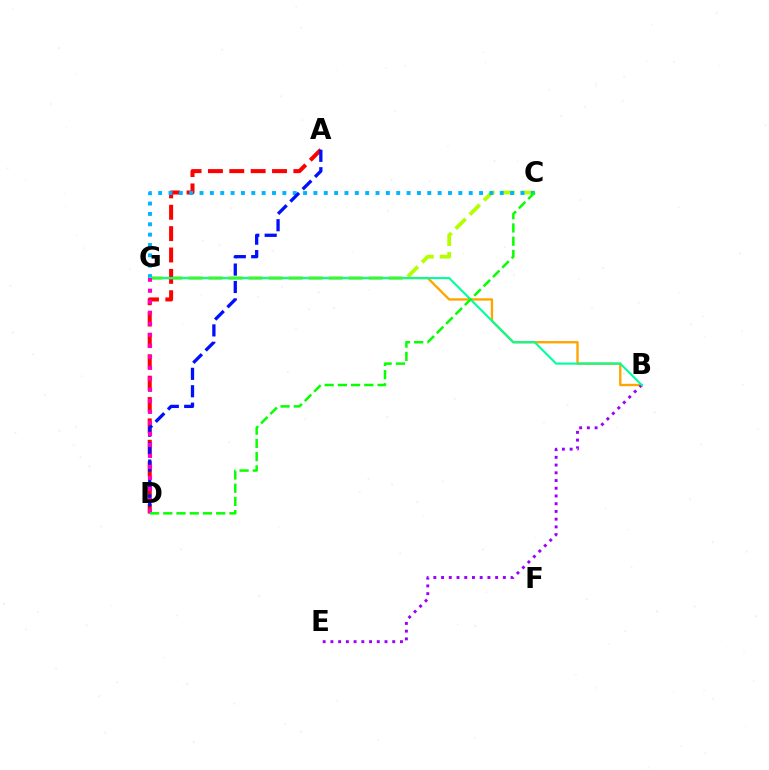{('C', 'G'): [{'color': '#b3ff00', 'line_style': 'dashed', 'thickness': 2.72}, {'color': '#00b5ff', 'line_style': 'dotted', 'thickness': 2.81}], ('A', 'D'): [{'color': '#ff0000', 'line_style': 'dashed', 'thickness': 2.9}, {'color': '#0010ff', 'line_style': 'dashed', 'thickness': 2.37}], ('B', 'G'): [{'color': '#ffa500', 'line_style': 'solid', 'thickness': 1.7}, {'color': '#00ff9d', 'line_style': 'solid', 'thickness': 1.52}], ('B', 'E'): [{'color': '#9b00ff', 'line_style': 'dotted', 'thickness': 2.1}], ('D', 'G'): [{'color': '#ff00bd', 'line_style': 'dotted', 'thickness': 2.99}], ('C', 'D'): [{'color': '#08ff00', 'line_style': 'dashed', 'thickness': 1.8}]}